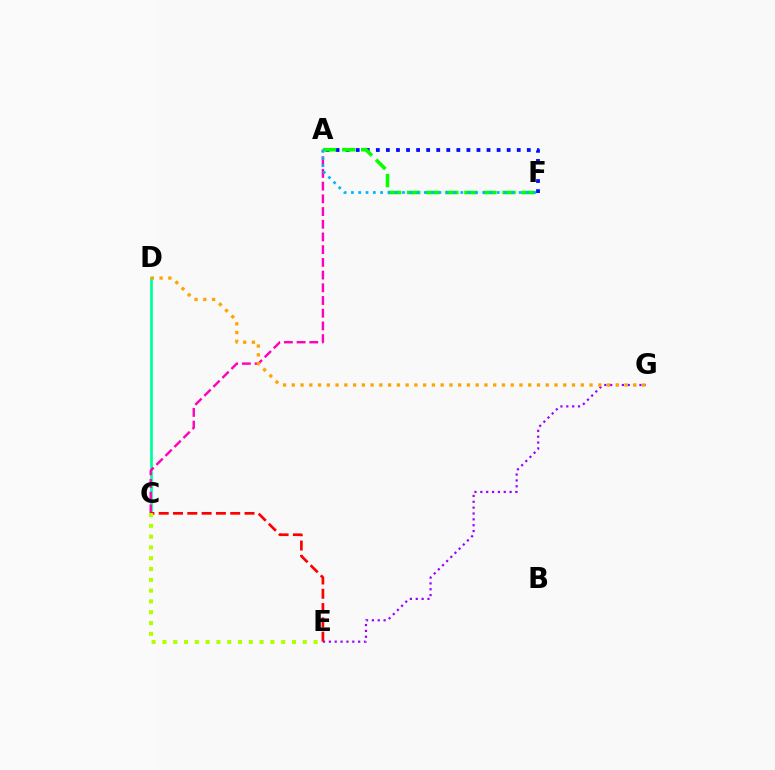{('E', 'G'): [{'color': '#9b00ff', 'line_style': 'dotted', 'thickness': 1.59}], ('A', 'F'): [{'color': '#0010ff', 'line_style': 'dotted', 'thickness': 2.73}, {'color': '#08ff00', 'line_style': 'dashed', 'thickness': 2.59}, {'color': '#00b5ff', 'line_style': 'dotted', 'thickness': 1.98}], ('C', 'D'): [{'color': '#00ff9d', 'line_style': 'solid', 'thickness': 1.98}], ('A', 'C'): [{'color': '#ff00bd', 'line_style': 'dashed', 'thickness': 1.73}], ('D', 'G'): [{'color': '#ffa500', 'line_style': 'dotted', 'thickness': 2.38}], ('C', 'E'): [{'color': '#ff0000', 'line_style': 'dashed', 'thickness': 1.94}, {'color': '#b3ff00', 'line_style': 'dotted', 'thickness': 2.93}]}